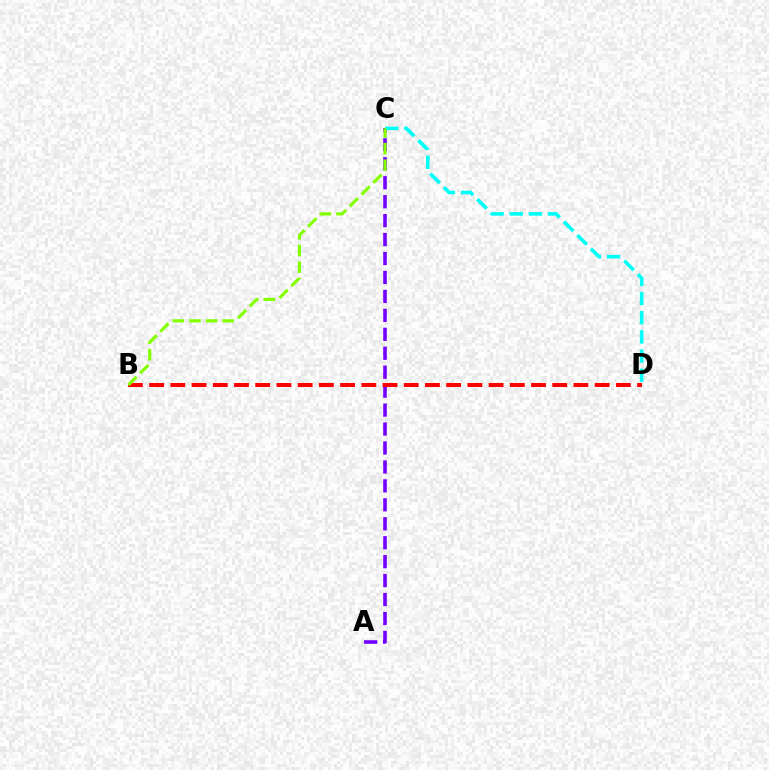{('A', 'C'): [{'color': '#7200ff', 'line_style': 'dashed', 'thickness': 2.57}], ('B', 'D'): [{'color': '#ff0000', 'line_style': 'dashed', 'thickness': 2.88}], ('C', 'D'): [{'color': '#00fff6', 'line_style': 'dashed', 'thickness': 2.6}], ('B', 'C'): [{'color': '#84ff00', 'line_style': 'dashed', 'thickness': 2.26}]}